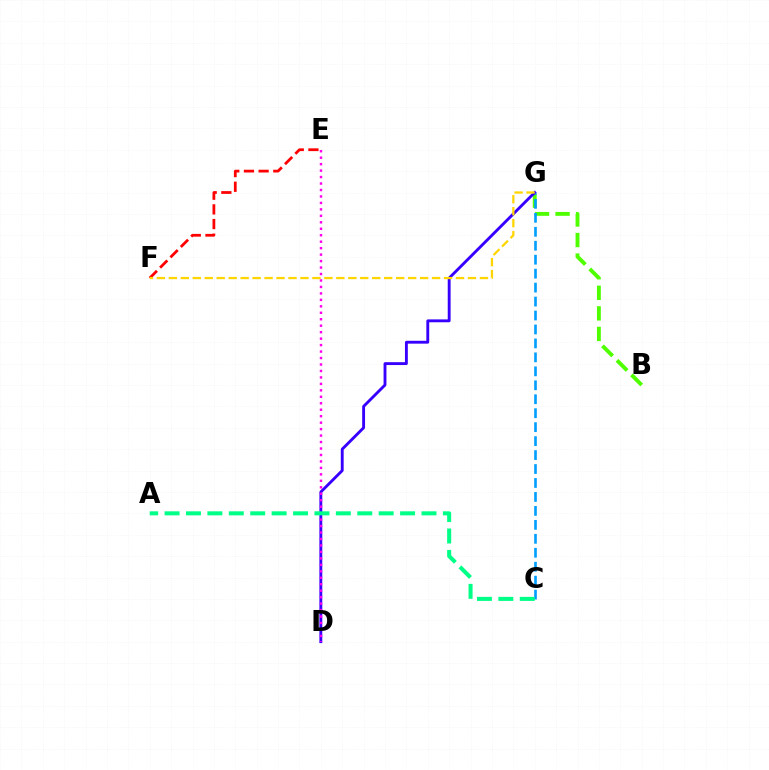{('B', 'G'): [{'color': '#4fff00', 'line_style': 'dashed', 'thickness': 2.79}], ('E', 'F'): [{'color': '#ff0000', 'line_style': 'dashed', 'thickness': 1.99}], ('C', 'G'): [{'color': '#009eff', 'line_style': 'dashed', 'thickness': 1.9}], ('D', 'G'): [{'color': '#3700ff', 'line_style': 'solid', 'thickness': 2.07}], ('D', 'E'): [{'color': '#ff00ed', 'line_style': 'dotted', 'thickness': 1.76}], ('A', 'C'): [{'color': '#00ff86', 'line_style': 'dashed', 'thickness': 2.91}], ('F', 'G'): [{'color': '#ffd500', 'line_style': 'dashed', 'thickness': 1.63}]}